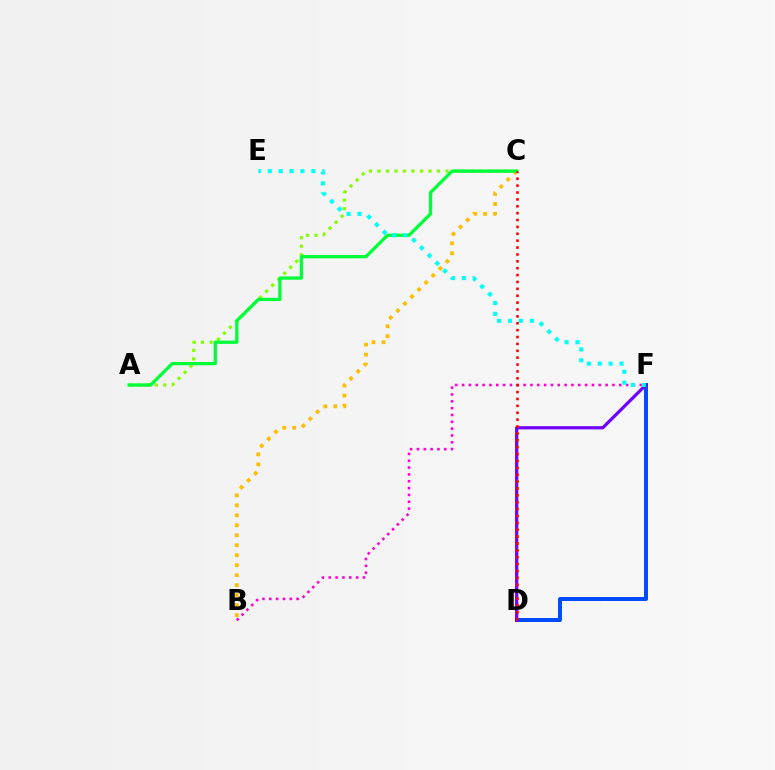{('A', 'C'): [{'color': '#84ff00', 'line_style': 'dotted', 'thickness': 2.31}, {'color': '#00ff39', 'line_style': 'solid', 'thickness': 2.37}], ('D', 'F'): [{'color': '#004bff', 'line_style': 'solid', 'thickness': 2.87}, {'color': '#7200ff', 'line_style': 'solid', 'thickness': 2.32}], ('B', 'C'): [{'color': '#ffbd00', 'line_style': 'dotted', 'thickness': 2.71}], ('B', 'F'): [{'color': '#ff00cf', 'line_style': 'dotted', 'thickness': 1.86}], ('C', 'D'): [{'color': '#ff0000', 'line_style': 'dotted', 'thickness': 1.87}], ('E', 'F'): [{'color': '#00fff6', 'line_style': 'dotted', 'thickness': 2.96}]}